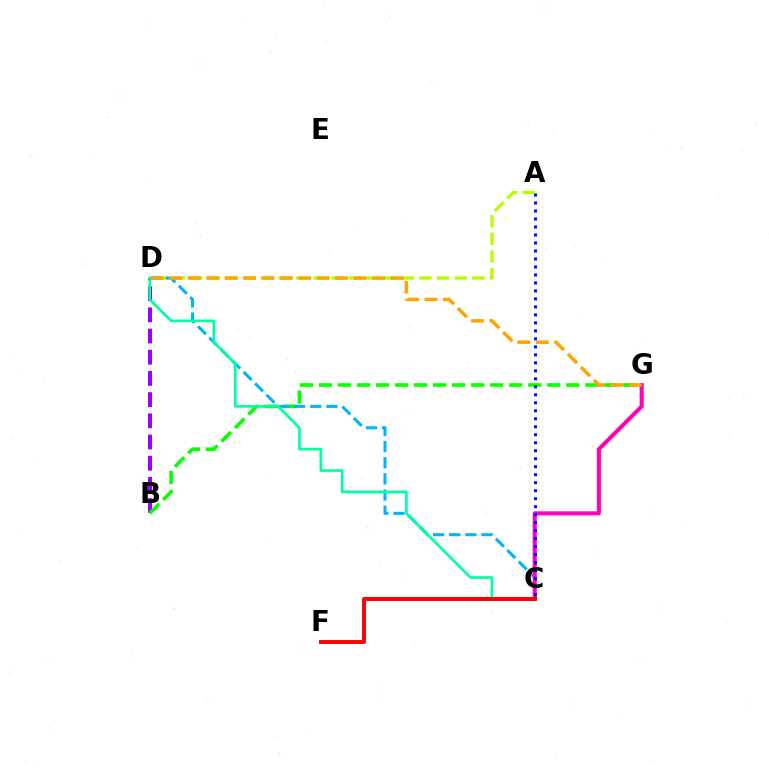{('B', 'D'): [{'color': '#9b00ff', 'line_style': 'dashed', 'thickness': 2.88}], ('A', 'D'): [{'color': '#b3ff00', 'line_style': 'dashed', 'thickness': 2.39}], ('B', 'G'): [{'color': '#08ff00', 'line_style': 'dashed', 'thickness': 2.58}], ('C', 'D'): [{'color': '#00b5ff', 'line_style': 'dashed', 'thickness': 2.19}, {'color': '#00ff9d', 'line_style': 'solid', 'thickness': 1.91}], ('C', 'G'): [{'color': '#ff00bd', 'line_style': 'solid', 'thickness': 2.91}], ('A', 'C'): [{'color': '#0010ff', 'line_style': 'dotted', 'thickness': 2.17}], ('C', 'F'): [{'color': '#ff0000', 'line_style': 'solid', 'thickness': 2.83}], ('D', 'G'): [{'color': '#ffa500', 'line_style': 'dashed', 'thickness': 2.5}]}